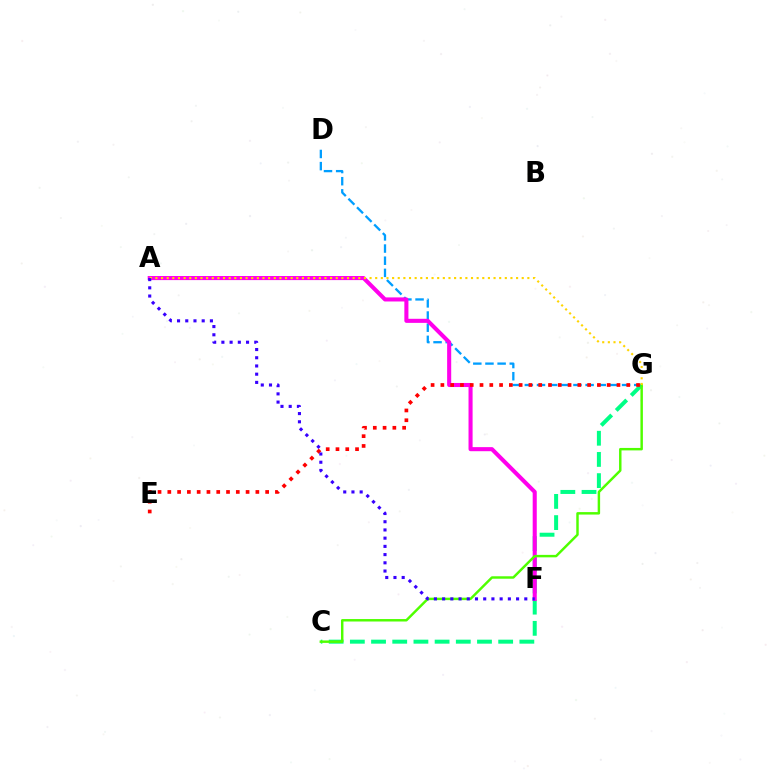{('C', 'G'): [{'color': '#00ff86', 'line_style': 'dashed', 'thickness': 2.88}, {'color': '#4fff00', 'line_style': 'solid', 'thickness': 1.77}], ('D', 'G'): [{'color': '#009eff', 'line_style': 'dashed', 'thickness': 1.65}], ('A', 'F'): [{'color': '#ff00ed', 'line_style': 'solid', 'thickness': 2.93}, {'color': '#3700ff', 'line_style': 'dotted', 'thickness': 2.23}], ('A', 'G'): [{'color': '#ffd500', 'line_style': 'dotted', 'thickness': 1.53}], ('E', 'G'): [{'color': '#ff0000', 'line_style': 'dotted', 'thickness': 2.66}]}